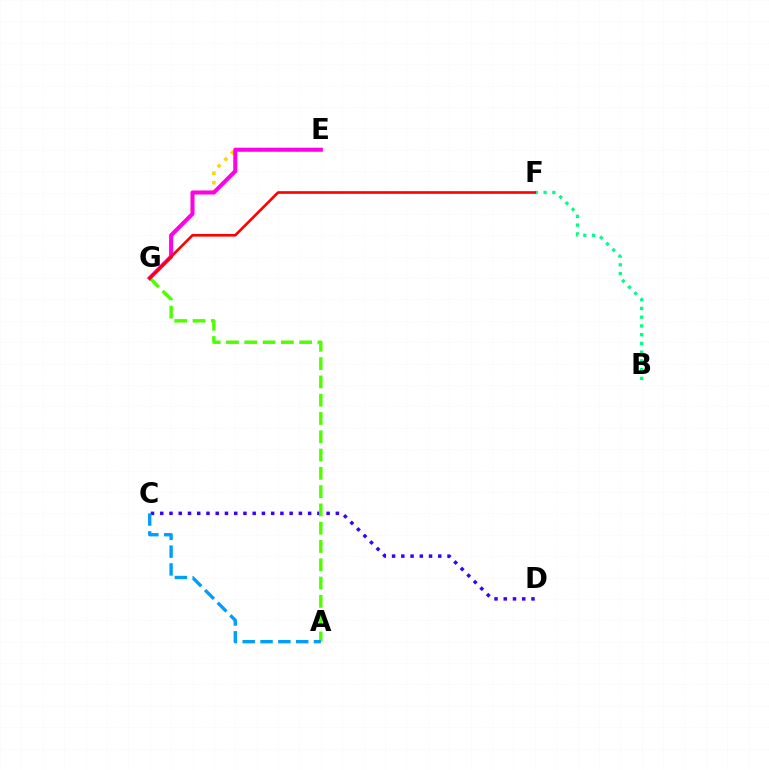{('E', 'G'): [{'color': '#ffd500', 'line_style': 'dotted', 'thickness': 2.57}, {'color': '#ff00ed', 'line_style': 'solid', 'thickness': 2.92}], ('B', 'F'): [{'color': '#00ff86', 'line_style': 'dotted', 'thickness': 2.38}], ('C', 'D'): [{'color': '#3700ff', 'line_style': 'dotted', 'thickness': 2.51}], ('A', 'G'): [{'color': '#4fff00', 'line_style': 'dashed', 'thickness': 2.48}], ('A', 'C'): [{'color': '#009eff', 'line_style': 'dashed', 'thickness': 2.42}], ('F', 'G'): [{'color': '#ff0000', 'line_style': 'solid', 'thickness': 1.9}]}